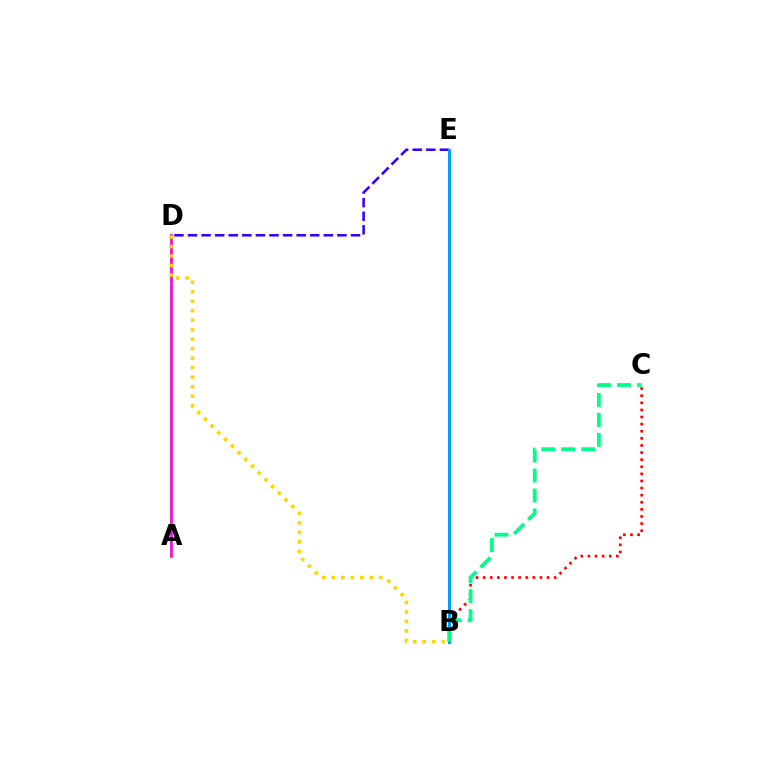{('A', 'D'): [{'color': '#4fff00', 'line_style': 'solid', 'thickness': 1.51}, {'color': '#ff00ed', 'line_style': 'solid', 'thickness': 1.9}], ('B', 'C'): [{'color': '#ff0000', 'line_style': 'dotted', 'thickness': 1.93}, {'color': '#00ff86', 'line_style': 'dashed', 'thickness': 2.71}], ('D', 'E'): [{'color': '#3700ff', 'line_style': 'dashed', 'thickness': 1.85}], ('B', 'D'): [{'color': '#ffd500', 'line_style': 'dotted', 'thickness': 2.58}], ('B', 'E'): [{'color': '#009eff', 'line_style': 'solid', 'thickness': 2.15}]}